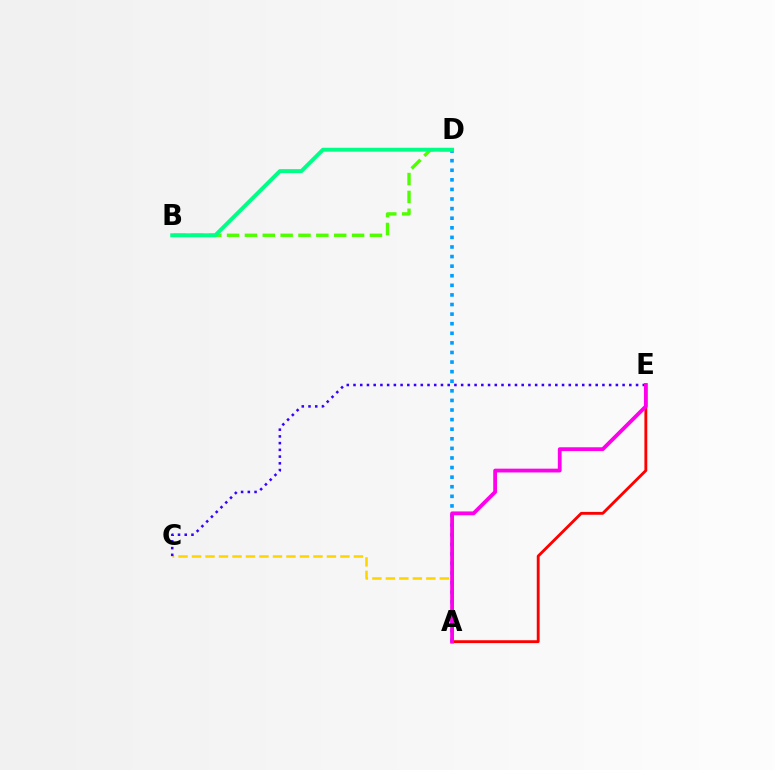{('A', 'C'): [{'color': '#ffd500', 'line_style': 'dashed', 'thickness': 1.83}], ('C', 'E'): [{'color': '#3700ff', 'line_style': 'dotted', 'thickness': 1.83}], ('A', 'E'): [{'color': '#ff0000', 'line_style': 'solid', 'thickness': 2.06}, {'color': '#ff00ed', 'line_style': 'solid', 'thickness': 2.74}], ('A', 'D'): [{'color': '#009eff', 'line_style': 'dotted', 'thickness': 2.61}], ('B', 'D'): [{'color': '#4fff00', 'line_style': 'dashed', 'thickness': 2.43}, {'color': '#00ff86', 'line_style': 'solid', 'thickness': 2.83}]}